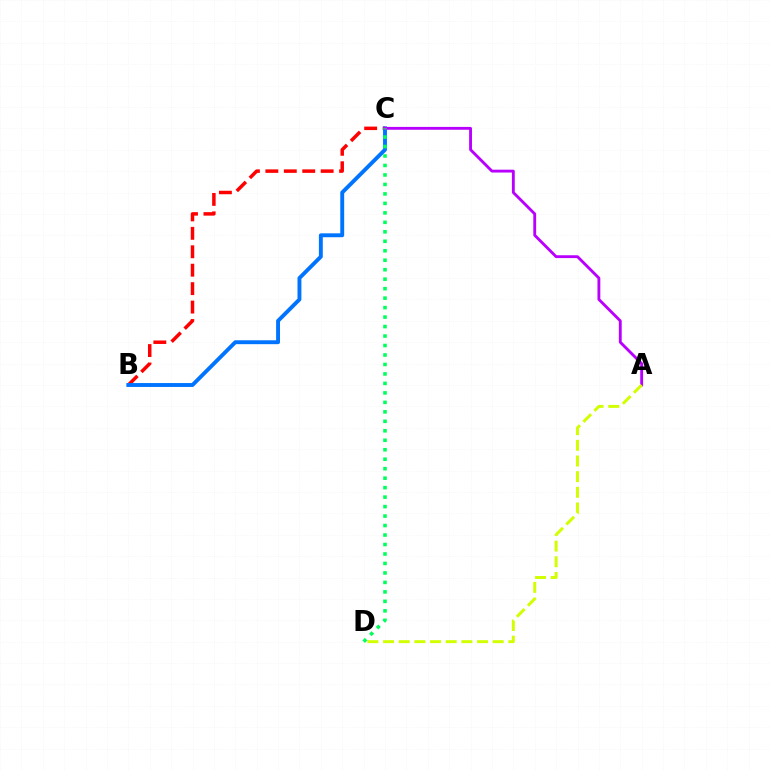{('B', 'C'): [{'color': '#ff0000', 'line_style': 'dashed', 'thickness': 2.5}, {'color': '#0074ff', 'line_style': 'solid', 'thickness': 2.8}], ('A', 'C'): [{'color': '#b900ff', 'line_style': 'solid', 'thickness': 2.05}], ('A', 'D'): [{'color': '#d1ff00', 'line_style': 'dashed', 'thickness': 2.13}], ('C', 'D'): [{'color': '#00ff5c', 'line_style': 'dotted', 'thickness': 2.57}]}